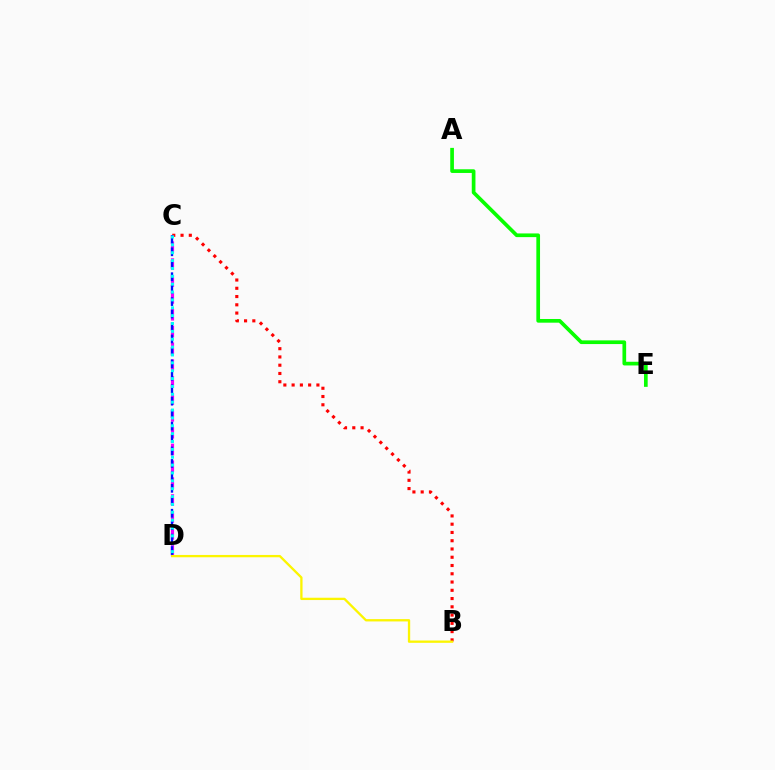{('B', 'C'): [{'color': '#ff0000', 'line_style': 'dotted', 'thickness': 2.24}], ('C', 'D'): [{'color': '#ee00ff', 'line_style': 'dashed', 'thickness': 2.29}, {'color': '#0010ff', 'line_style': 'dashed', 'thickness': 1.69}, {'color': '#00fff6', 'line_style': 'dotted', 'thickness': 2.14}], ('B', 'D'): [{'color': '#fcf500', 'line_style': 'solid', 'thickness': 1.67}], ('A', 'E'): [{'color': '#08ff00', 'line_style': 'solid', 'thickness': 2.66}]}